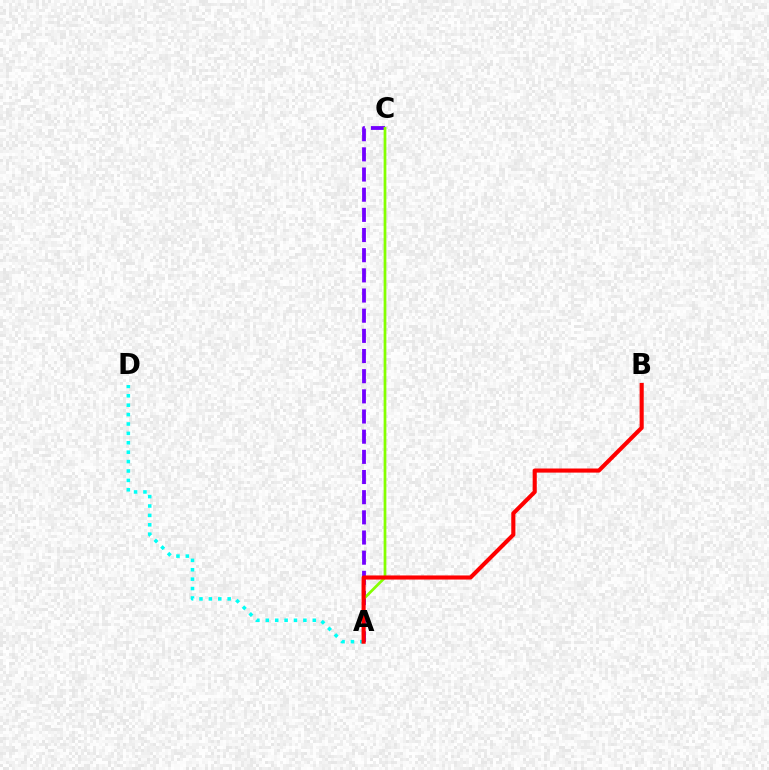{('A', 'C'): [{'color': '#7200ff', 'line_style': 'dashed', 'thickness': 2.74}, {'color': '#84ff00', 'line_style': 'solid', 'thickness': 1.97}], ('A', 'D'): [{'color': '#00fff6', 'line_style': 'dotted', 'thickness': 2.55}], ('A', 'B'): [{'color': '#ff0000', 'line_style': 'solid', 'thickness': 2.95}]}